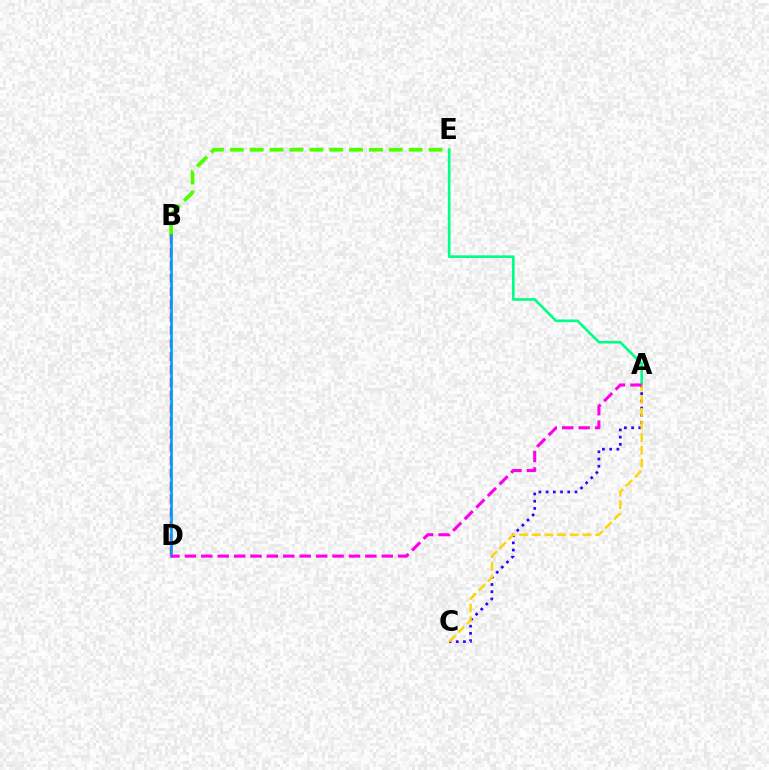{('A', 'E'): [{'color': '#00ff86', 'line_style': 'solid', 'thickness': 1.9}], ('B', 'E'): [{'color': '#4fff00', 'line_style': 'dashed', 'thickness': 2.7}], ('B', 'D'): [{'color': '#ff0000', 'line_style': 'dashed', 'thickness': 1.76}, {'color': '#009eff', 'line_style': 'solid', 'thickness': 1.93}], ('A', 'C'): [{'color': '#3700ff', 'line_style': 'dotted', 'thickness': 1.96}, {'color': '#ffd500', 'line_style': 'dashed', 'thickness': 1.72}], ('A', 'D'): [{'color': '#ff00ed', 'line_style': 'dashed', 'thickness': 2.23}]}